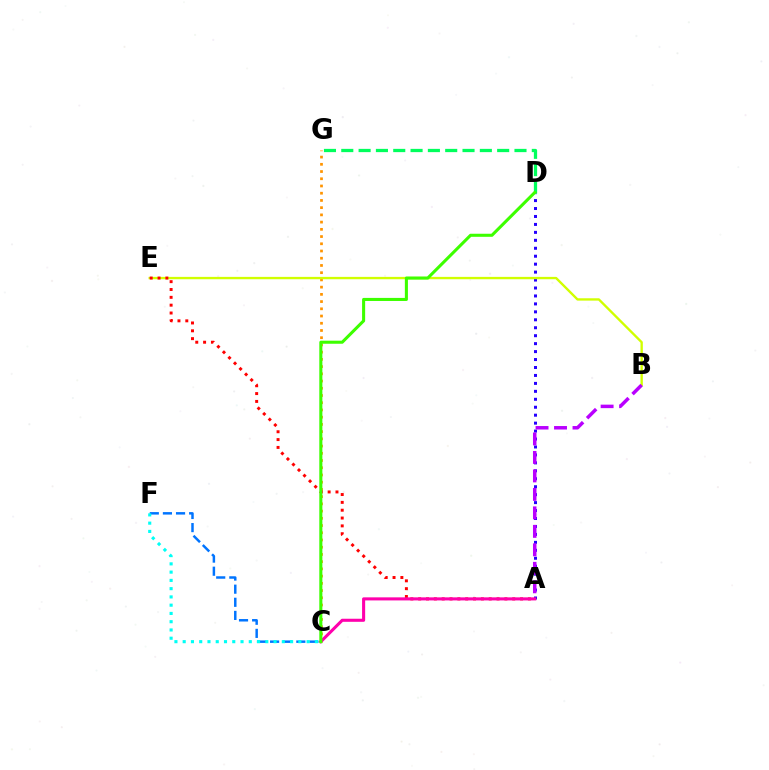{('A', 'D'): [{'color': '#2500ff', 'line_style': 'dotted', 'thickness': 2.16}], ('D', 'G'): [{'color': '#00ff5c', 'line_style': 'dashed', 'thickness': 2.35}], ('C', 'G'): [{'color': '#ff9400', 'line_style': 'dotted', 'thickness': 1.96}], ('B', 'E'): [{'color': '#d1ff00', 'line_style': 'solid', 'thickness': 1.7}], ('A', 'B'): [{'color': '#b900ff', 'line_style': 'dashed', 'thickness': 2.51}], ('A', 'E'): [{'color': '#ff0000', 'line_style': 'dotted', 'thickness': 2.13}], ('C', 'F'): [{'color': '#0074ff', 'line_style': 'dashed', 'thickness': 1.78}, {'color': '#00fff6', 'line_style': 'dotted', 'thickness': 2.24}], ('A', 'C'): [{'color': '#ff00ac', 'line_style': 'solid', 'thickness': 2.21}], ('C', 'D'): [{'color': '#3dff00', 'line_style': 'solid', 'thickness': 2.21}]}